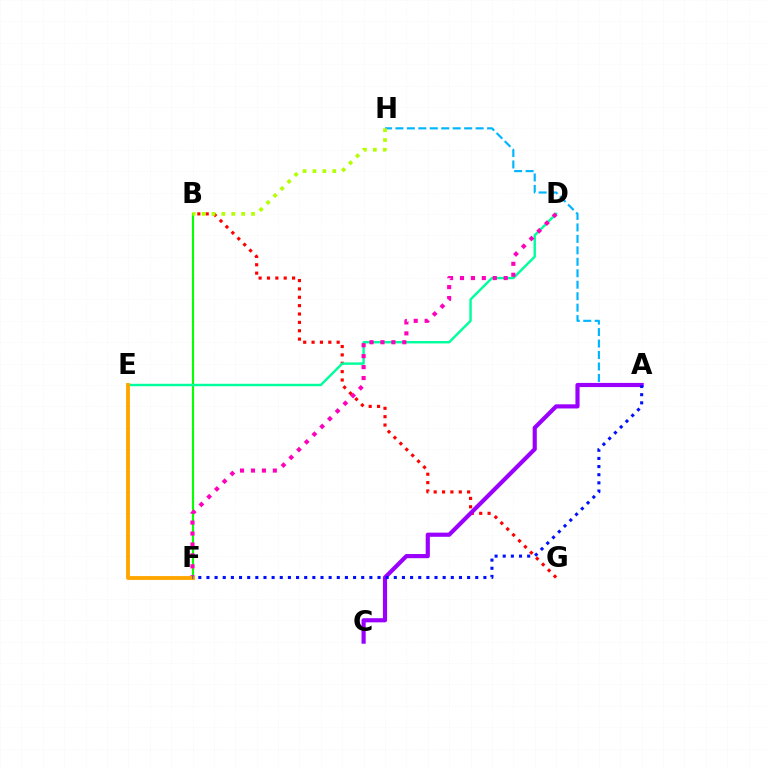{('B', 'F'): [{'color': '#08ff00', 'line_style': 'solid', 'thickness': 1.54}], ('A', 'H'): [{'color': '#00b5ff', 'line_style': 'dashed', 'thickness': 1.56}], ('B', 'G'): [{'color': '#ff0000', 'line_style': 'dotted', 'thickness': 2.27}], ('D', 'E'): [{'color': '#00ff9d', 'line_style': 'solid', 'thickness': 1.75}], ('A', 'C'): [{'color': '#9b00ff', 'line_style': 'solid', 'thickness': 2.99}], ('B', 'H'): [{'color': '#b3ff00', 'line_style': 'dotted', 'thickness': 2.69}], ('D', 'F'): [{'color': '#ff00bd', 'line_style': 'dotted', 'thickness': 2.97}], ('E', 'F'): [{'color': '#ffa500', 'line_style': 'solid', 'thickness': 2.78}], ('A', 'F'): [{'color': '#0010ff', 'line_style': 'dotted', 'thickness': 2.21}]}